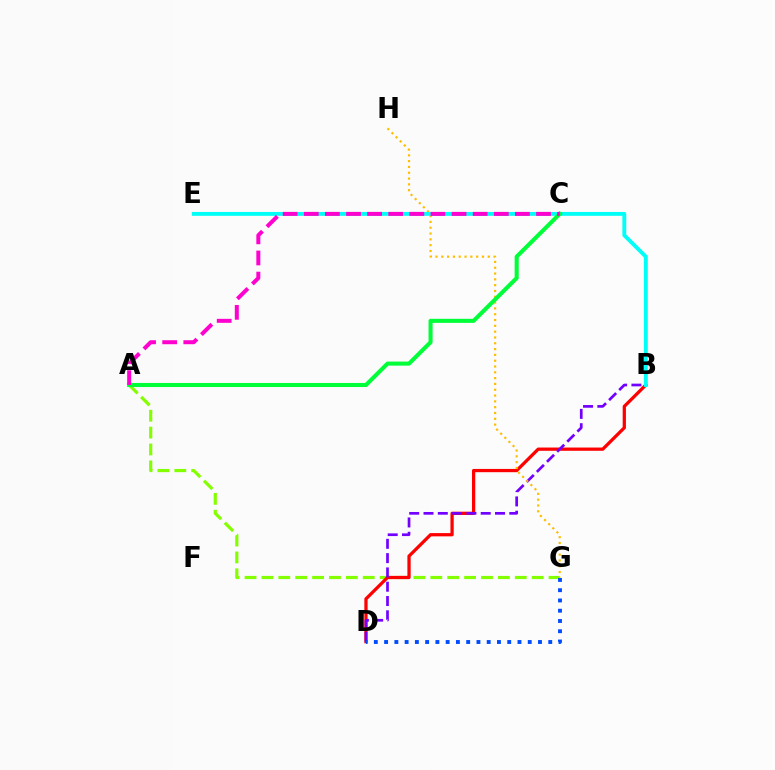{('A', 'G'): [{'color': '#84ff00', 'line_style': 'dashed', 'thickness': 2.29}], ('B', 'D'): [{'color': '#ff0000', 'line_style': 'solid', 'thickness': 2.35}, {'color': '#7200ff', 'line_style': 'dashed', 'thickness': 1.94}], ('G', 'H'): [{'color': '#ffbd00', 'line_style': 'dotted', 'thickness': 1.58}], ('B', 'E'): [{'color': '#00fff6', 'line_style': 'solid', 'thickness': 2.79}], ('A', 'C'): [{'color': '#00ff39', 'line_style': 'solid', 'thickness': 2.93}, {'color': '#ff00cf', 'line_style': 'dashed', 'thickness': 2.87}], ('D', 'G'): [{'color': '#004bff', 'line_style': 'dotted', 'thickness': 2.79}]}